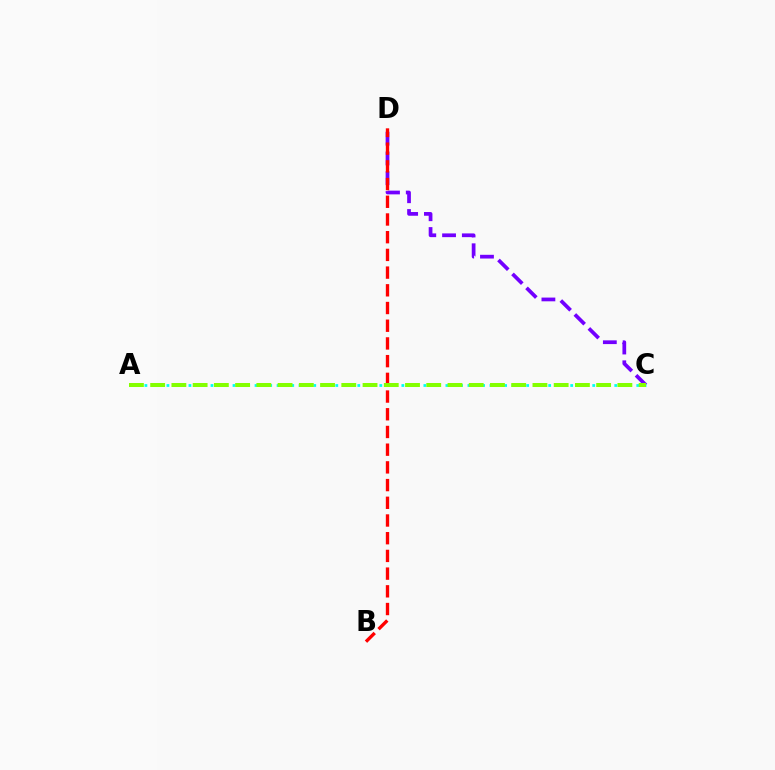{('C', 'D'): [{'color': '#7200ff', 'line_style': 'dashed', 'thickness': 2.69}], ('B', 'D'): [{'color': '#ff0000', 'line_style': 'dashed', 'thickness': 2.41}], ('A', 'C'): [{'color': '#00fff6', 'line_style': 'dotted', 'thickness': 1.99}, {'color': '#84ff00', 'line_style': 'dashed', 'thickness': 2.89}]}